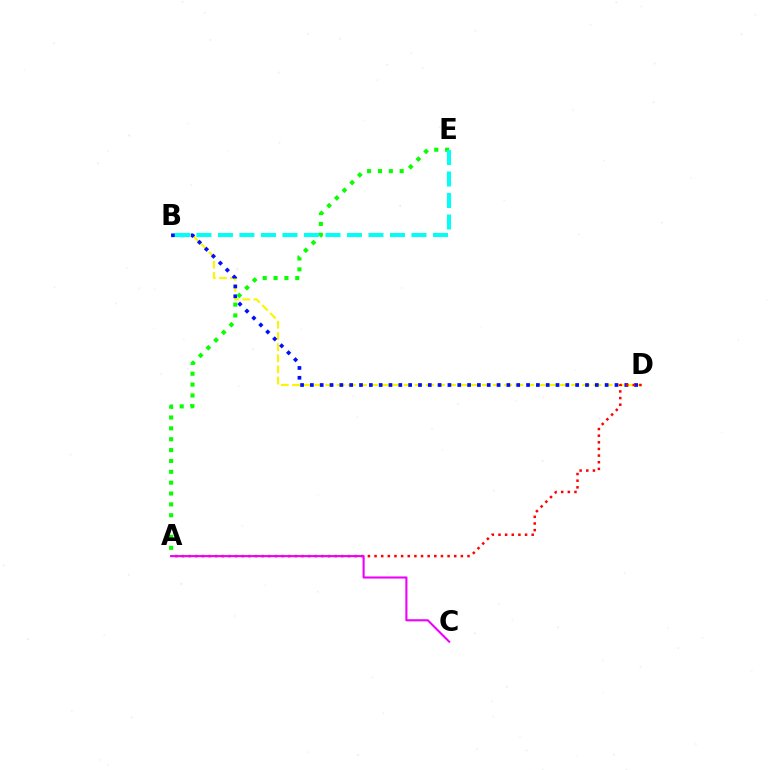{('B', 'D'): [{'color': '#fcf500', 'line_style': 'dashed', 'thickness': 1.52}, {'color': '#0010ff', 'line_style': 'dotted', 'thickness': 2.67}], ('A', 'D'): [{'color': '#ff0000', 'line_style': 'dotted', 'thickness': 1.8}], ('A', 'C'): [{'color': '#ee00ff', 'line_style': 'solid', 'thickness': 1.51}], ('A', 'E'): [{'color': '#08ff00', 'line_style': 'dotted', 'thickness': 2.95}], ('B', 'E'): [{'color': '#00fff6', 'line_style': 'dashed', 'thickness': 2.92}]}